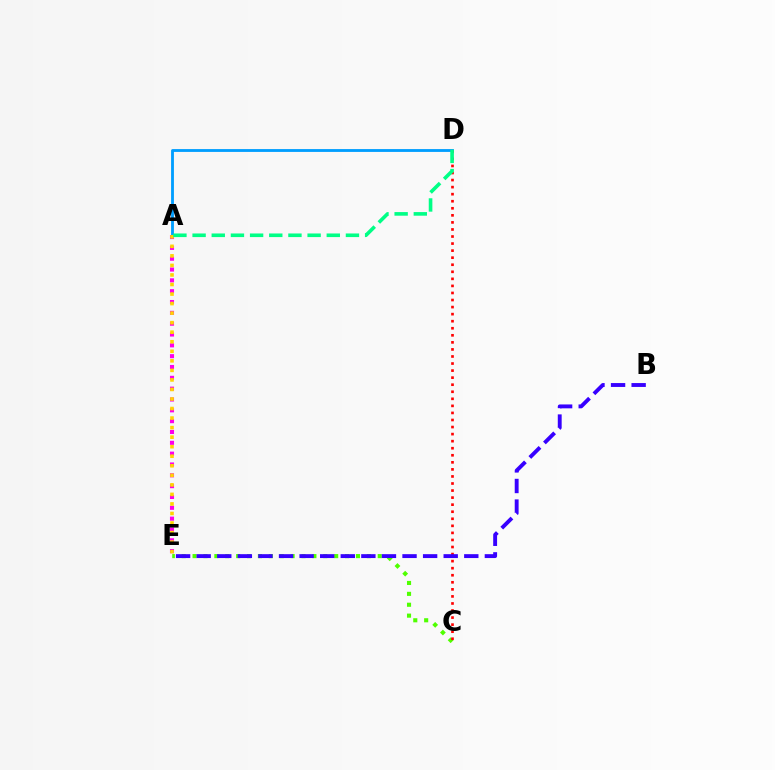{('A', 'D'): [{'color': '#009eff', 'line_style': 'solid', 'thickness': 2.04}, {'color': '#00ff86', 'line_style': 'dashed', 'thickness': 2.6}], ('C', 'E'): [{'color': '#4fff00', 'line_style': 'dotted', 'thickness': 2.96}], ('A', 'E'): [{'color': '#ff00ed', 'line_style': 'dotted', 'thickness': 2.94}, {'color': '#ffd500', 'line_style': 'dotted', 'thickness': 2.59}], ('C', 'D'): [{'color': '#ff0000', 'line_style': 'dotted', 'thickness': 1.92}], ('B', 'E'): [{'color': '#3700ff', 'line_style': 'dashed', 'thickness': 2.8}]}